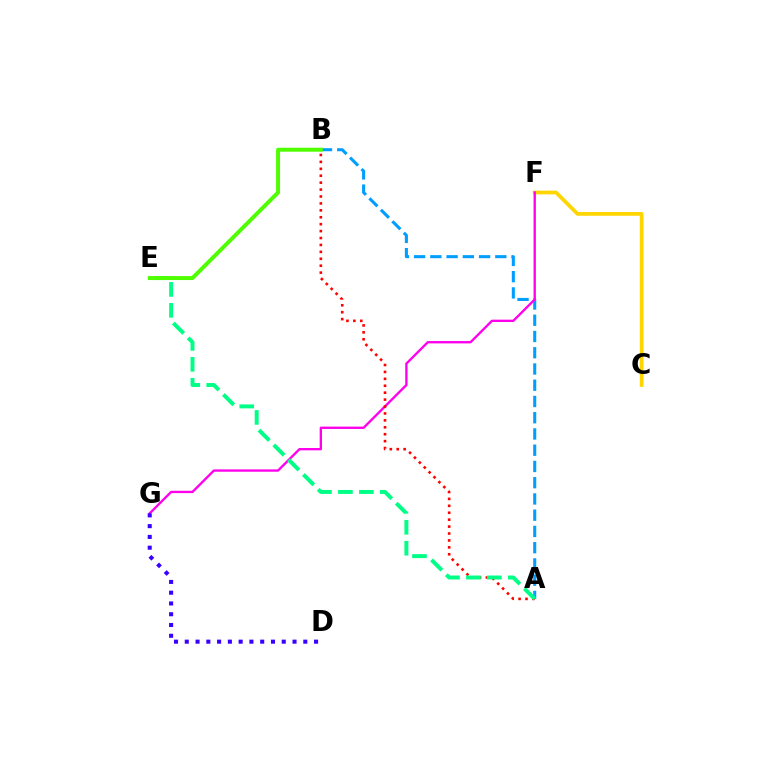{('A', 'B'): [{'color': '#009eff', 'line_style': 'dashed', 'thickness': 2.21}, {'color': '#ff0000', 'line_style': 'dotted', 'thickness': 1.88}], ('C', 'F'): [{'color': '#ffd500', 'line_style': 'solid', 'thickness': 2.68}], ('F', 'G'): [{'color': '#ff00ed', 'line_style': 'solid', 'thickness': 1.68}], ('A', 'E'): [{'color': '#00ff86', 'line_style': 'dashed', 'thickness': 2.85}], ('D', 'G'): [{'color': '#3700ff', 'line_style': 'dotted', 'thickness': 2.93}], ('B', 'E'): [{'color': '#4fff00', 'line_style': 'solid', 'thickness': 2.85}]}